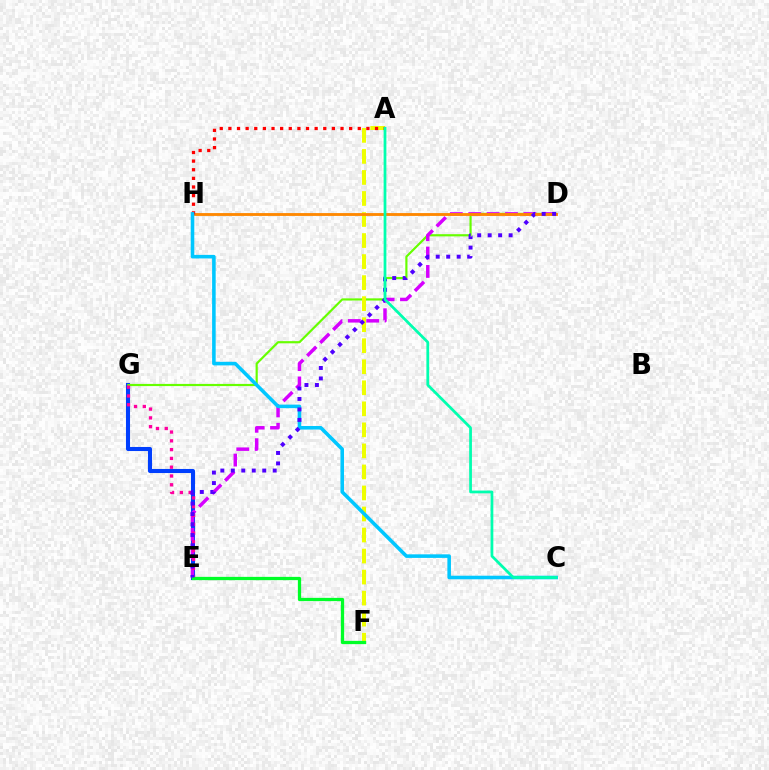{('E', 'G'): [{'color': '#003fff', 'line_style': 'solid', 'thickness': 2.93}, {'color': '#ff00a0', 'line_style': 'dotted', 'thickness': 2.39}], ('D', 'G'): [{'color': '#66ff00', 'line_style': 'solid', 'thickness': 1.57}], ('A', 'F'): [{'color': '#eeff00', 'line_style': 'dashed', 'thickness': 2.86}], ('D', 'E'): [{'color': '#d600ff', 'line_style': 'dashed', 'thickness': 2.5}, {'color': '#4f00ff', 'line_style': 'dotted', 'thickness': 2.85}], ('D', 'H'): [{'color': '#ff8800', 'line_style': 'solid', 'thickness': 2.05}], ('A', 'H'): [{'color': '#ff0000', 'line_style': 'dotted', 'thickness': 2.34}], ('C', 'H'): [{'color': '#00c7ff', 'line_style': 'solid', 'thickness': 2.57}], ('E', 'F'): [{'color': '#00ff27', 'line_style': 'solid', 'thickness': 2.35}], ('A', 'C'): [{'color': '#00ffaf', 'line_style': 'solid', 'thickness': 1.98}]}